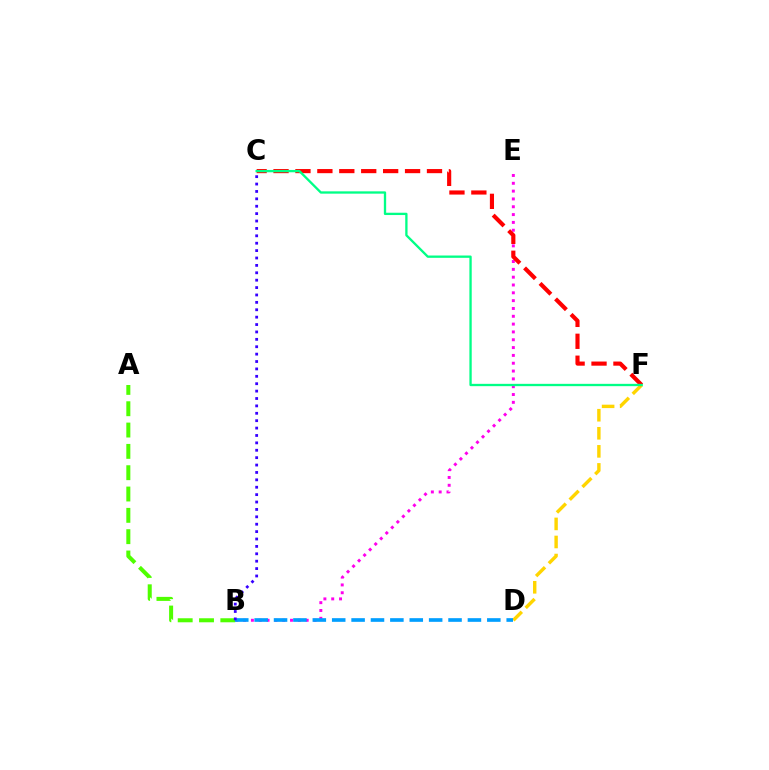{('D', 'F'): [{'color': '#ffd500', 'line_style': 'dashed', 'thickness': 2.45}], ('B', 'E'): [{'color': '#ff00ed', 'line_style': 'dotted', 'thickness': 2.13}], ('C', 'F'): [{'color': '#ff0000', 'line_style': 'dashed', 'thickness': 2.98}, {'color': '#00ff86', 'line_style': 'solid', 'thickness': 1.67}], ('A', 'B'): [{'color': '#4fff00', 'line_style': 'dashed', 'thickness': 2.9}], ('B', 'D'): [{'color': '#009eff', 'line_style': 'dashed', 'thickness': 2.63}], ('B', 'C'): [{'color': '#3700ff', 'line_style': 'dotted', 'thickness': 2.01}]}